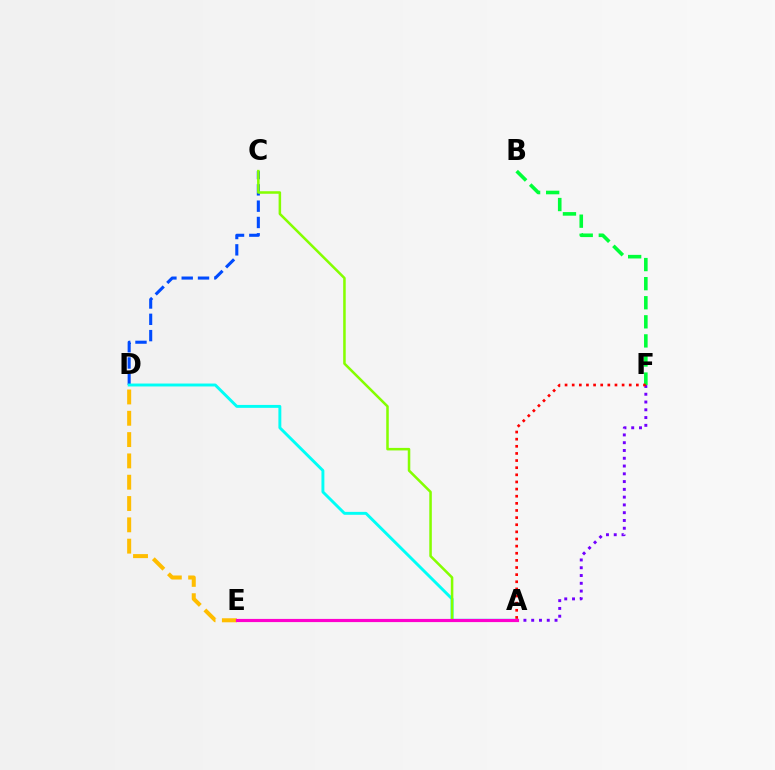{('C', 'D'): [{'color': '#004bff', 'line_style': 'dashed', 'thickness': 2.21}], ('D', 'E'): [{'color': '#ffbd00', 'line_style': 'dashed', 'thickness': 2.9}], ('A', 'F'): [{'color': '#7200ff', 'line_style': 'dotted', 'thickness': 2.11}, {'color': '#ff0000', 'line_style': 'dotted', 'thickness': 1.94}], ('A', 'D'): [{'color': '#00fff6', 'line_style': 'solid', 'thickness': 2.1}], ('A', 'C'): [{'color': '#84ff00', 'line_style': 'solid', 'thickness': 1.82}], ('A', 'E'): [{'color': '#ff00cf', 'line_style': 'solid', 'thickness': 2.28}], ('B', 'F'): [{'color': '#00ff39', 'line_style': 'dashed', 'thickness': 2.59}]}